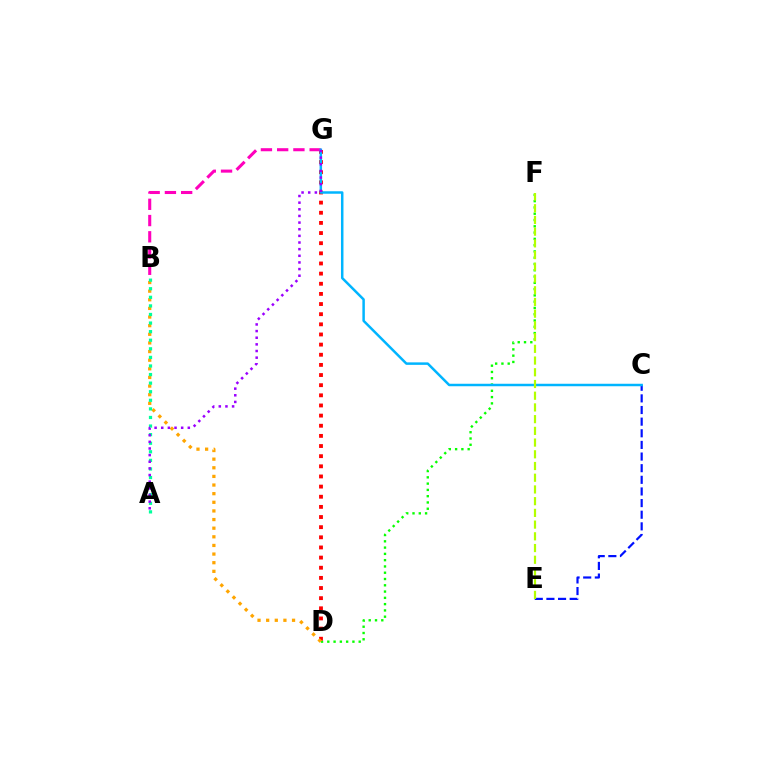{('D', 'F'): [{'color': '#08ff00', 'line_style': 'dotted', 'thickness': 1.71}], ('D', 'G'): [{'color': '#ff0000', 'line_style': 'dotted', 'thickness': 2.76}], ('B', 'D'): [{'color': '#ffa500', 'line_style': 'dotted', 'thickness': 2.34}], ('C', 'E'): [{'color': '#0010ff', 'line_style': 'dashed', 'thickness': 1.58}], ('B', 'G'): [{'color': '#ff00bd', 'line_style': 'dashed', 'thickness': 2.21}], ('C', 'G'): [{'color': '#00b5ff', 'line_style': 'solid', 'thickness': 1.79}], ('E', 'F'): [{'color': '#b3ff00', 'line_style': 'dashed', 'thickness': 1.59}], ('A', 'B'): [{'color': '#00ff9d', 'line_style': 'dotted', 'thickness': 2.33}], ('A', 'G'): [{'color': '#9b00ff', 'line_style': 'dotted', 'thickness': 1.8}]}